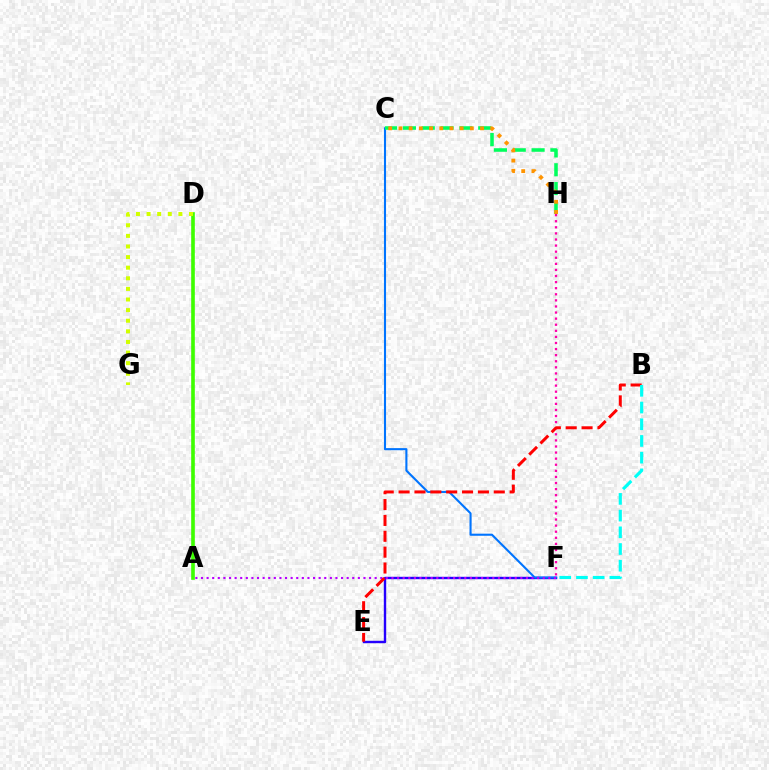{('E', 'F'): [{'color': '#2500ff', 'line_style': 'solid', 'thickness': 1.73}], ('C', 'F'): [{'color': '#0074ff', 'line_style': 'solid', 'thickness': 1.51}], ('A', 'D'): [{'color': '#3dff00', 'line_style': 'solid', 'thickness': 2.61}], ('D', 'G'): [{'color': '#d1ff00', 'line_style': 'dotted', 'thickness': 2.88}], ('C', 'H'): [{'color': '#00ff5c', 'line_style': 'dashed', 'thickness': 2.56}, {'color': '#ff9400', 'line_style': 'dotted', 'thickness': 2.77}], ('F', 'H'): [{'color': '#ff00ac', 'line_style': 'dotted', 'thickness': 1.65}], ('A', 'F'): [{'color': '#b900ff', 'line_style': 'dotted', 'thickness': 1.52}], ('B', 'E'): [{'color': '#ff0000', 'line_style': 'dashed', 'thickness': 2.15}], ('B', 'F'): [{'color': '#00fff6', 'line_style': 'dashed', 'thickness': 2.27}]}